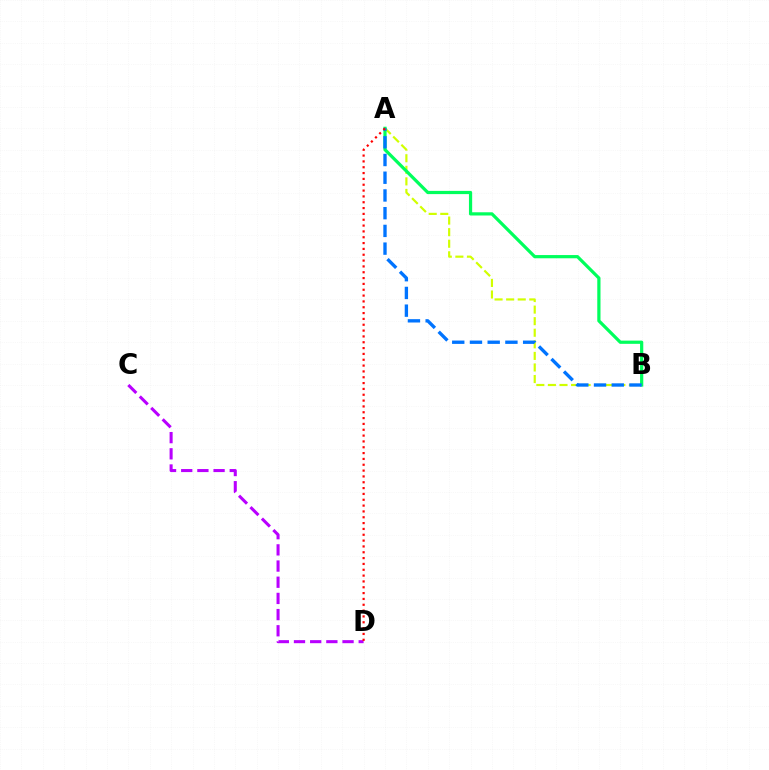{('C', 'D'): [{'color': '#b900ff', 'line_style': 'dashed', 'thickness': 2.2}], ('A', 'B'): [{'color': '#d1ff00', 'line_style': 'dashed', 'thickness': 1.57}, {'color': '#00ff5c', 'line_style': 'solid', 'thickness': 2.32}, {'color': '#0074ff', 'line_style': 'dashed', 'thickness': 2.41}], ('A', 'D'): [{'color': '#ff0000', 'line_style': 'dotted', 'thickness': 1.59}]}